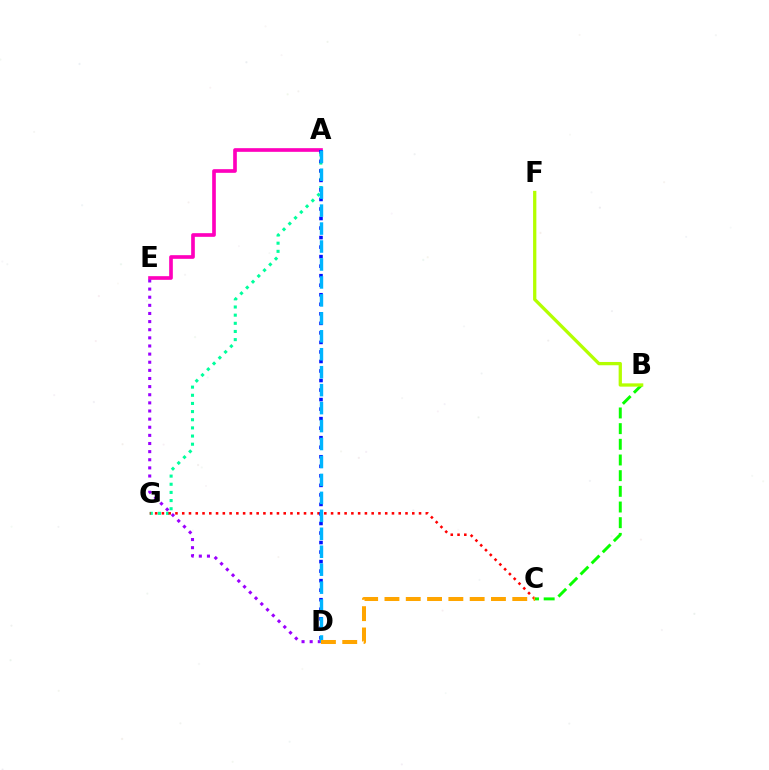{('A', 'E'): [{'color': '#ff00bd', 'line_style': 'solid', 'thickness': 2.64}], ('B', 'C'): [{'color': '#08ff00', 'line_style': 'dashed', 'thickness': 2.13}], ('A', 'G'): [{'color': '#00ff9d', 'line_style': 'dotted', 'thickness': 2.22}], ('D', 'E'): [{'color': '#9b00ff', 'line_style': 'dotted', 'thickness': 2.21}], ('C', 'G'): [{'color': '#ff0000', 'line_style': 'dotted', 'thickness': 1.84}], ('B', 'F'): [{'color': '#b3ff00', 'line_style': 'solid', 'thickness': 2.36}], ('A', 'D'): [{'color': '#0010ff', 'line_style': 'dotted', 'thickness': 2.59}, {'color': '#00b5ff', 'line_style': 'dashed', 'thickness': 2.44}], ('C', 'D'): [{'color': '#ffa500', 'line_style': 'dashed', 'thickness': 2.89}]}